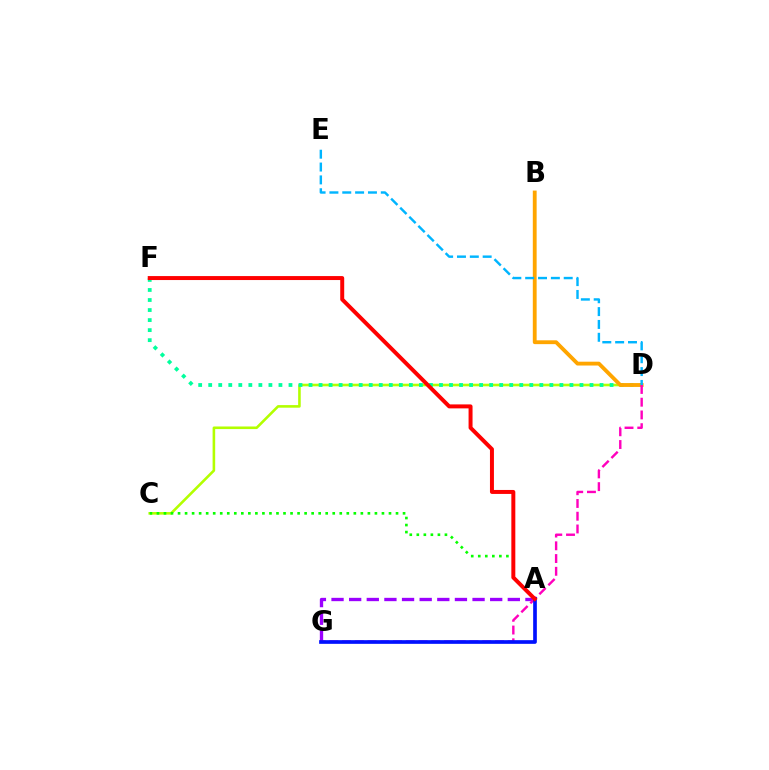{('C', 'D'): [{'color': '#b3ff00', 'line_style': 'solid', 'thickness': 1.87}], ('A', 'G'): [{'color': '#9b00ff', 'line_style': 'dashed', 'thickness': 2.39}, {'color': '#0010ff', 'line_style': 'solid', 'thickness': 2.65}], ('D', 'F'): [{'color': '#00ff9d', 'line_style': 'dotted', 'thickness': 2.73}], ('B', 'D'): [{'color': '#ffa500', 'line_style': 'solid', 'thickness': 2.76}], ('D', 'G'): [{'color': '#ff00bd', 'line_style': 'dashed', 'thickness': 1.73}], ('D', 'E'): [{'color': '#00b5ff', 'line_style': 'dashed', 'thickness': 1.74}], ('A', 'C'): [{'color': '#08ff00', 'line_style': 'dotted', 'thickness': 1.91}], ('A', 'F'): [{'color': '#ff0000', 'line_style': 'solid', 'thickness': 2.86}]}